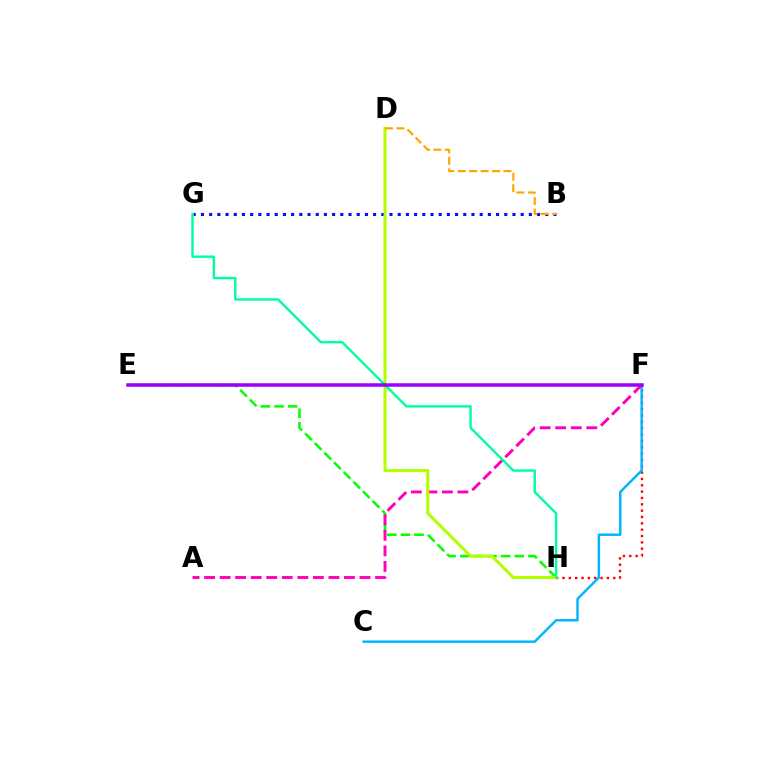{('F', 'H'): [{'color': '#ff0000', 'line_style': 'dotted', 'thickness': 1.72}], ('C', 'F'): [{'color': '#00b5ff', 'line_style': 'solid', 'thickness': 1.75}], ('B', 'G'): [{'color': '#0010ff', 'line_style': 'dotted', 'thickness': 2.23}], ('E', 'H'): [{'color': '#08ff00', 'line_style': 'dashed', 'thickness': 1.85}], ('A', 'F'): [{'color': '#ff00bd', 'line_style': 'dashed', 'thickness': 2.11}], ('D', 'H'): [{'color': '#b3ff00', 'line_style': 'solid', 'thickness': 2.2}], ('G', 'H'): [{'color': '#00ff9d', 'line_style': 'solid', 'thickness': 1.74}], ('E', 'F'): [{'color': '#9b00ff', 'line_style': 'solid', 'thickness': 2.52}], ('B', 'D'): [{'color': '#ffa500', 'line_style': 'dashed', 'thickness': 1.55}]}